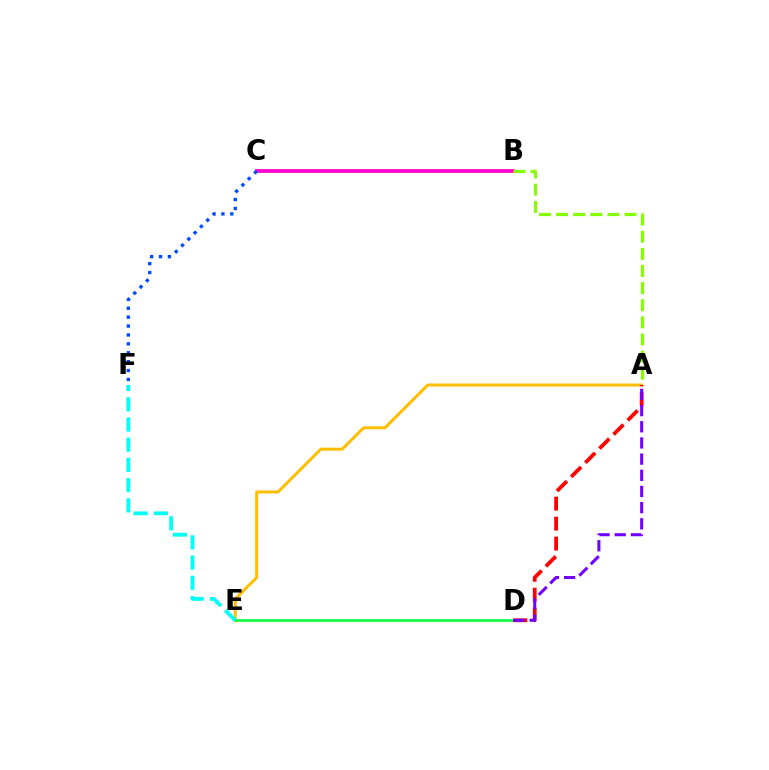{('A', 'E'): [{'color': '#ffbd00', 'line_style': 'solid', 'thickness': 2.15}], ('B', 'C'): [{'color': '#ff00cf', 'line_style': 'solid', 'thickness': 2.72}], ('C', 'F'): [{'color': '#004bff', 'line_style': 'dotted', 'thickness': 2.42}], ('D', 'E'): [{'color': '#00ff39', 'line_style': 'solid', 'thickness': 1.87}], ('A', 'B'): [{'color': '#84ff00', 'line_style': 'dashed', 'thickness': 2.33}], ('A', 'D'): [{'color': '#ff0000', 'line_style': 'dashed', 'thickness': 2.72}, {'color': '#7200ff', 'line_style': 'dashed', 'thickness': 2.2}], ('E', 'F'): [{'color': '#00fff6', 'line_style': 'dashed', 'thickness': 2.75}]}